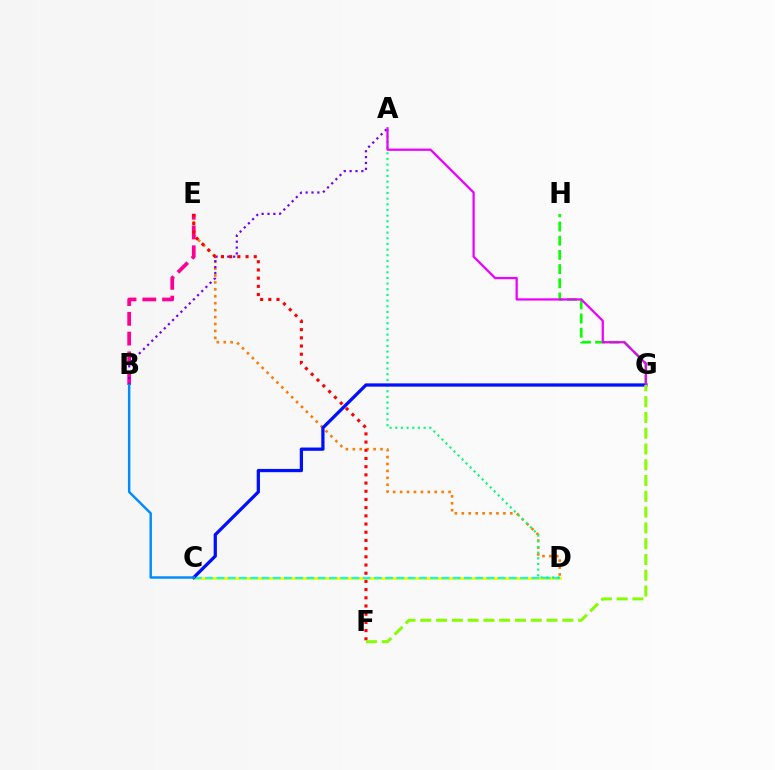{('D', 'E'): [{'color': '#ff7c00', 'line_style': 'dotted', 'thickness': 1.88}], ('C', 'D'): [{'color': '#fcf500', 'line_style': 'solid', 'thickness': 2.06}, {'color': '#00fff6', 'line_style': 'dashed', 'thickness': 1.53}], ('B', 'E'): [{'color': '#ff0094', 'line_style': 'dashed', 'thickness': 2.68}], ('G', 'H'): [{'color': '#08ff00', 'line_style': 'dashed', 'thickness': 1.93}], ('A', 'D'): [{'color': '#00ff74', 'line_style': 'dotted', 'thickness': 1.54}], ('A', 'B'): [{'color': '#7200ff', 'line_style': 'dotted', 'thickness': 1.59}], ('C', 'G'): [{'color': '#0010ff', 'line_style': 'solid', 'thickness': 2.35}], ('E', 'F'): [{'color': '#ff0000', 'line_style': 'dotted', 'thickness': 2.23}], ('A', 'G'): [{'color': '#ee00ff', 'line_style': 'solid', 'thickness': 1.62}], ('F', 'G'): [{'color': '#84ff00', 'line_style': 'dashed', 'thickness': 2.14}], ('B', 'C'): [{'color': '#008cff', 'line_style': 'solid', 'thickness': 1.76}]}